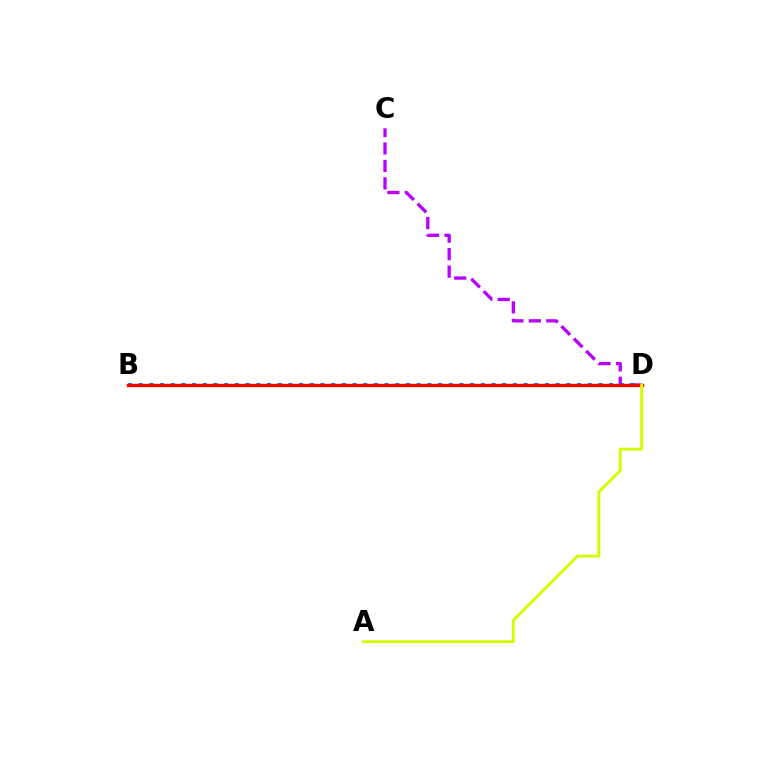{('C', 'D'): [{'color': '#b900ff', 'line_style': 'dashed', 'thickness': 2.37}], ('B', 'D'): [{'color': '#0074ff', 'line_style': 'dotted', 'thickness': 2.9}, {'color': '#00ff5c', 'line_style': 'dotted', 'thickness': 1.74}, {'color': '#ff0000', 'line_style': 'solid', 'thickness': 2.4}], ('A', 'D'): [{'color': '#d1ff00', 'line_style': 'solid', 'thickness': 2.07}]}